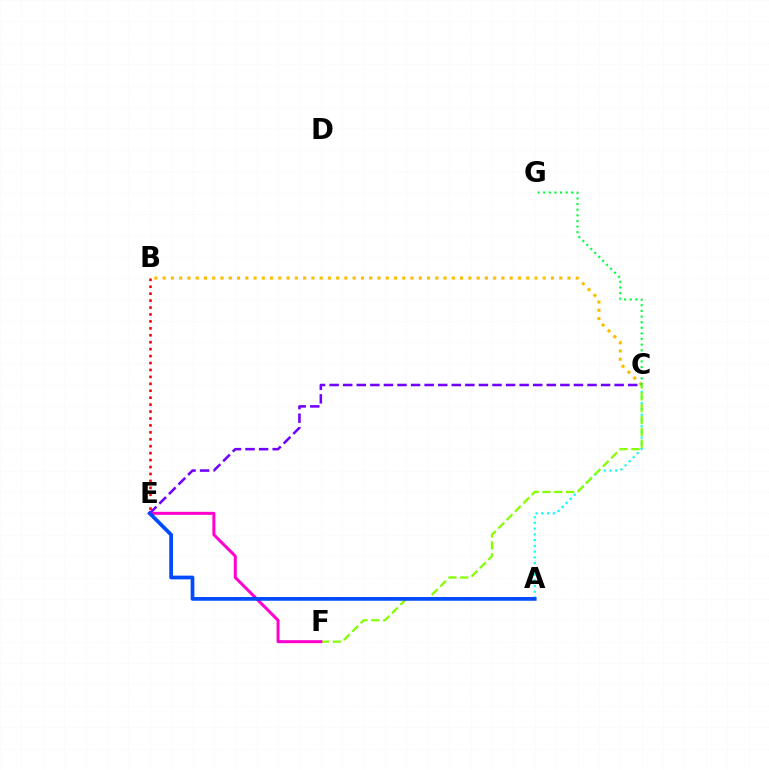{('A', 'C'): [{'color': '#00fff6', 'line_style': 'dotted', 'thickness': 1.56}], ('C', 'E'): [{'color': '#7200ff', 'line_style': 'dashed', 'thickness': 1.84}], ('B', 'C'): [{'color': '#ffbd00', 'line_style': 'dotted', 'thickness': 2.24}], ('C', 'F'): [{'color': '#84ff00', 'line_style': 'dashed', 'thickness': 1.61}], ('E', 'F'): [{'color': '#ff00cf', 'line_style': 'solid', 'thickness': 2.17}], ('B', 'E'): [{'color': '#ff0000', 'line_style': 'dotted', 'thickness': 1.88}], ('C', 'G'): [{'color': '#00ff39', 'line_style': 'dotted', 'thickness': 1.53}], ('A', 'E'): [{'color': '#004bff', 'line_style': 'solid', 'thickness': 2.69}]}